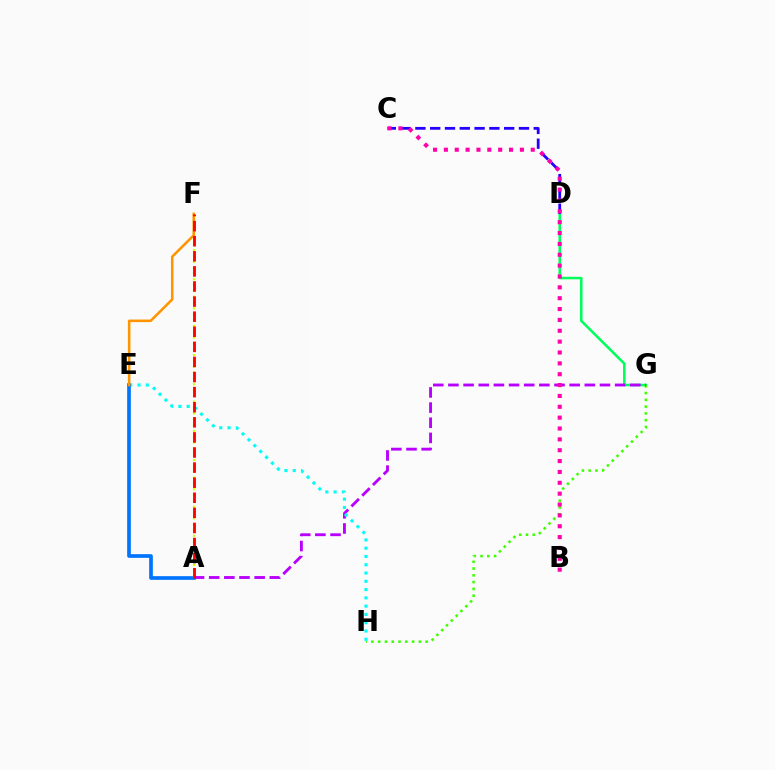{('D', 'G'): [{'color': '#00ff5c', 'line_style': 'solid', 'thickness': 1.83}], ('G', 'H'): [{'color': '#3dff00', 'line_style': 'dotted', 'thickness': 1.84}], ('C', 'D'): [{'color': '#2500ff', 'line_style': 'dashed', 'thickness': 2.01}], ('A', 'G'): [{'color': '#b900ff', 'line_style': 'dashed', 'thickness': 2.06}], ('E', 'H'): [{'color': '#00fff6', 'line_style': 'dotted', 'thickness': 2.25}], ('A', 'E'): [{'color': '#0074ff', 'line_style': 'solid', 'thickness': 2.65}], ('A', 'F'): [{'color': '#d1ff00', 'line_style': 'dotted', 'thickness': 1.58}, {'color': '#ff0000', 'line_style': 'dashed', 'thickness': 2.05}], ('E', 'F'): [{'color': '#ff9400', 'line_style': 'solid', 'thickness': 1.85}], ('B', 'C'): [{'color': '#ff00ac', 'line_style': 'dotted', 'thickness': 2.95}]}